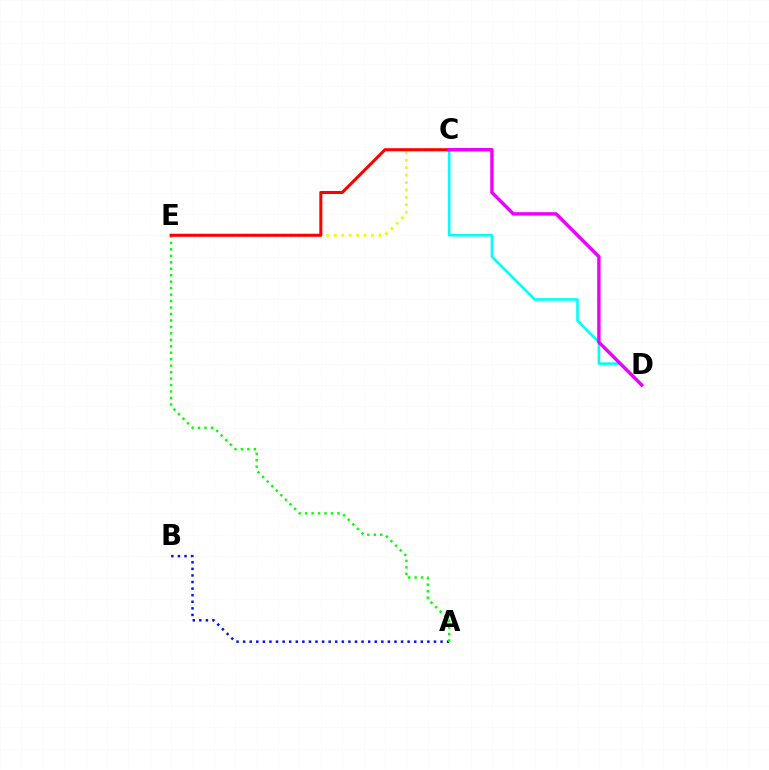{('C', 'D'): [{'color': '#00fff6', 'line_style': 'solid', 'thickness': 1.87}, {'color': '#ee00ff', 'line_style': 'solid', 'thickness': 2.46}], ('C', 'E'): [{'color': '#fcf500', 'line_style': 'dotted', 'thickness': 2.02}, {'color': '#ff0000', 'line_style': 'solid', 'thickness': 2.2}], ('A', 'B'): [{'color': '#0010ff', 'line_style': 'dotted', 'thickness': 1.79}], ('A', 'E'): [{'color': '#08ff00', 'line_style': 'dotted', 'thickness': 1.76}]}